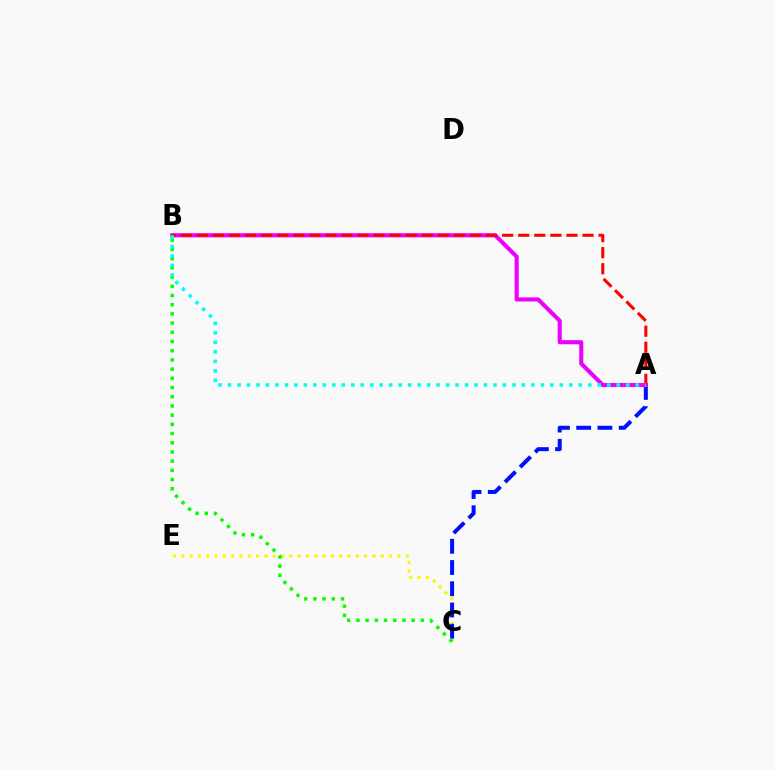{('C', 'E'): [{'color': '#fcf500', 'line_style': 'dotted', 'thickness': 2.26}], ('A', 'C'): [{'color': '#0010ff', 'line_style': 'dashed', 'thickness': 2.89}], ('B', 'C'): [{'color': '#08ff00', 'line_style': 'dotted', 'thickness': 2.5}], ('A', 'B'): [{'color': '#ee00ff', 'line_style': 'solid', 'thickness': 2.95}, {'color': '#ff0000', 'line_style': 'dashed', 'thickness': 2.18}, {'color': '#00fff6', 'line_style': 'dotted', 'thickness': 2.58}]}